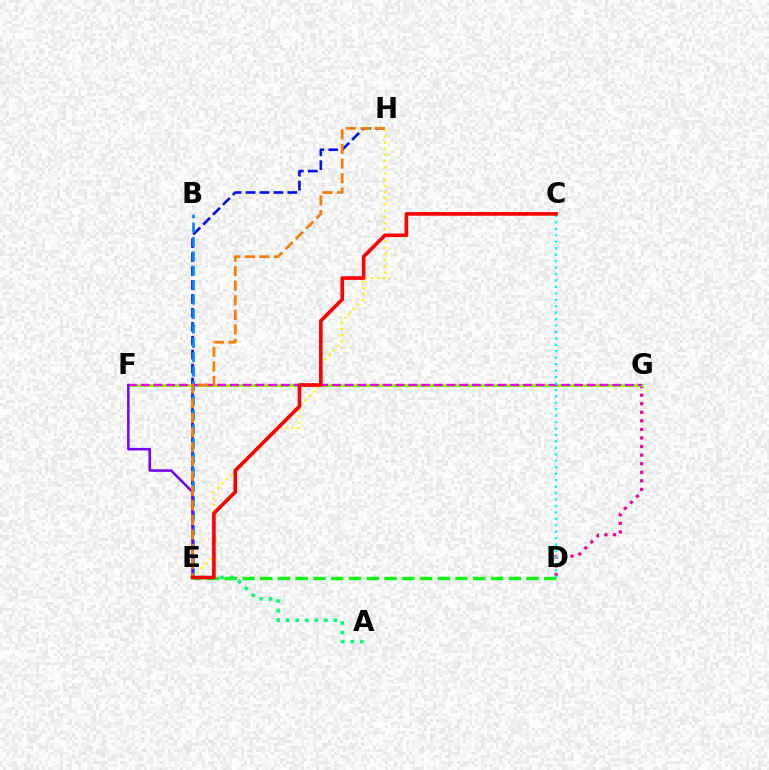{('D', 'G'): [{'color': '#ff0094', 'line_style': 'dotted', 'thickness': 2.33}], ('E', 'H'): [{'color': '#0010ff', 'line_style': 'dashed', 'thickness': 1.89}, {'color': '#fcf500', 'line_style': 'dotted', 'thickness': 1.68}, {'color': '#ff7c00', 'line_style': 'dashed', 'thickness': 1.98}], ('F', 'G'): [{'color': '#84ff00', 'line_style': 'solid', 'thickness': 2.19}, {'color': '#ee00ff', 'line_style': 'dashed', 'thickness': 1.73}], ('D', 'E'): [{'color': '#08ff00', 'line_style': 'dashed', 'thickness': 2.41}], ('A', 'E'): [{'color': '#00ff74', 'line_style': 'dotted', 'thickness': 2.6}], ('B', 'E'): [{'color': '#008cff', 'line_style': 'dashed', 'thickness': 1.96}], ('E', 'F'): [{'color': '#7200ff', 'line_style': 'solid', 'thickness': 1.81}], ('C', 'D'): [{'color': '#00fff6', 'line_style': 'dotted', 'thickness': 1.75}], ('C', 'E'): [{'color': '#ff0000', 'line_style': 'solid', 'thickness': 2.6}]}